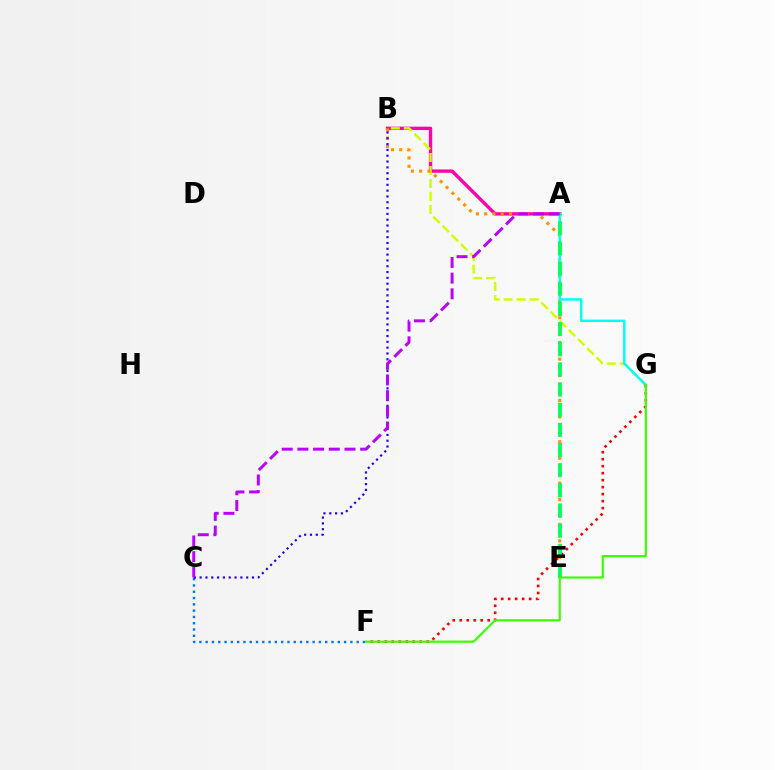{('A', 'B'): [{'color': '#ff00ac', 'line_style': 'solid', 'thickness': 2.41}], ('B', 'G'): [{'color': '#d1ff00', 'line_style': 'dashed', 'thickness': 1.76}], ('F', 'G'): [{'color': '#ff0000', 'line_style': 'dotted', 'thickness': 1.9}, {'color': '#3dff00', 'line_style': 'solid', 'thickness': 1.56}], ('C', 'F'): [{'color': '#0074ff', 'line_style': 'dotted', 'thickness': 1.71}], ('B', 'E'): [{'color': '#ff9400', 'line_style': 'dotted', 'thickness': 2.25}], ('A', 'G'): [{'color': '#00fff6', 'line_style': 'solid', 'thickness': 1.76}], ('B', 'C'): [{'color': '#2500ff', 'line_style': 'dotted', 'thickness': 1.58}], ('A', 'E'): [{'color': '#00ff5c', 'line_style': 'dashed', 'thickness': 2.74}], ('A', 'C'): [{'color': '#b900ff', 'line_style': 'dashed', 'thickness': 2.13}]}